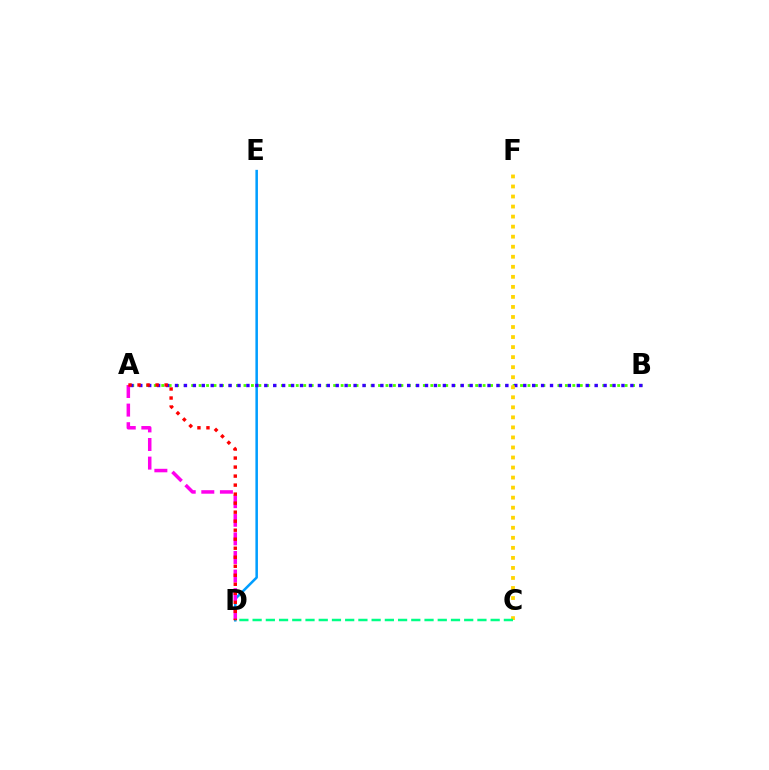{('D', 'E'): [{'color': '#009eff', 'line_style': 'solid', 'thickness': 1.82}], ('A', 'B'): [{'color': '#4fff00', 'line_style': 'dotted', 'thickness': 2.03}, {'color': '#3700ff', 'line_style': 'dotted', 'thickness': 2.43}], ('C', 'F'): [{'color': '#ffd500', 'line_style': 'dotted', 'thickness': 2.73}], ('A', 'D'): [{'color': '#ff00ed', 'line_style': 'dashed', 'thickness': 2.53}, {'color': '#ff0000', 'line_style': 'dotted', 'thickness': 2.45}], ('C', 'D'): [{'color': '#00ff86', 'line_style': 'dashed', 'thickness': 1.8}]}